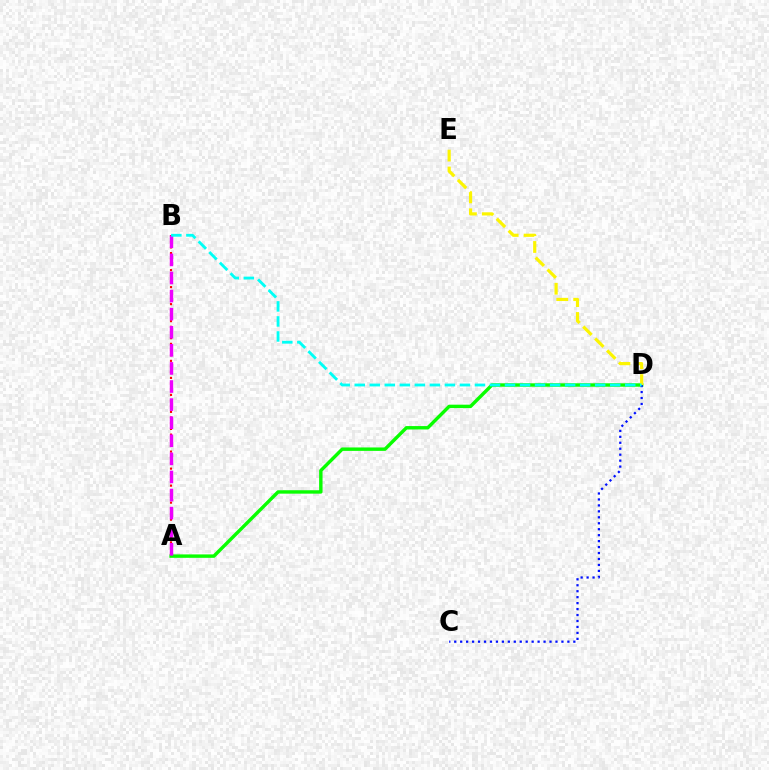{('A', 'B'): [{'color': '#ff0000', 'line_style': 'dotted', 'thickness': 1.54}, {'color': '#ee00ff', 'line_style': 'dashed', 'thickness': 2.46}], ('A', 'D'): [{'color': '#08ff00', 'line_style': 'solid', 'thickness': 2.46}], ('C', 'D'): [{'color': '#0010ff', 'line_style': 'dotted', 'thickness': 1.62}], ('D', 'E'): [{'color': '#fcf500', 'line_style': 'dashed', 'thickness': 2.29}], ('B', 'D'): [{'color': '#00fff6', 'line_style': 'dashed', 'thickness': 2.04}]}